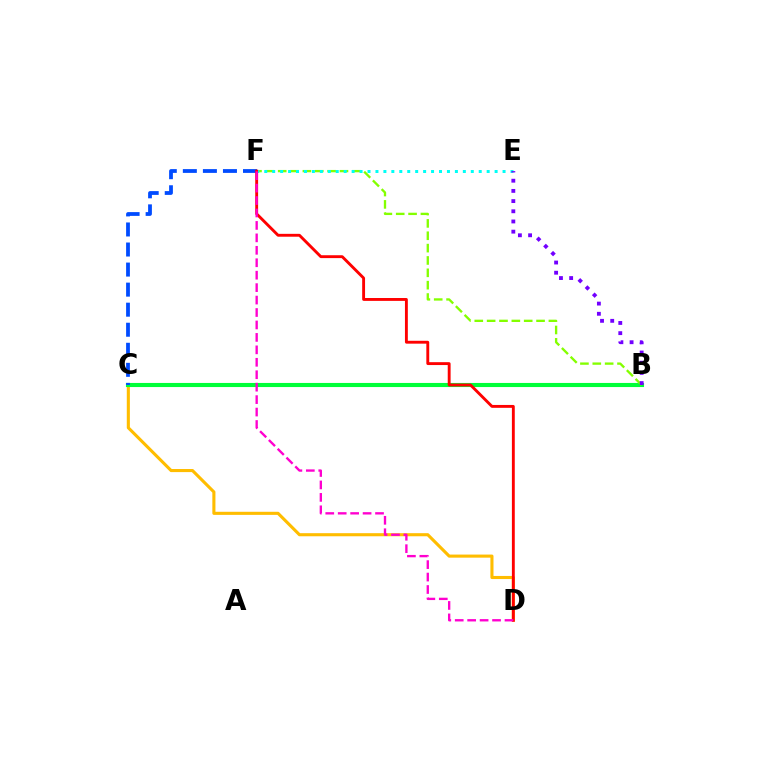{('C', 'D'): [{'color': '#ffbd00', 'line_style': 'solid', 'thickness': 2.23}], ('B', 'C'): [{'color': '#00ff39', 'line_style': 'solid', 'thickness': 2.96}], ('B', 'F'): [{'color': '#84ff00', 'line_style': 'dashed', 'thickness': 1.68}], ('C', 'F'): [{'color': '#004bff', 'line_style': 'dashed', 'thickness': 2.72}], ('E', 'F'): [{'color': '#00fff6', 'line_style': 'dotted', 'thickness': 2.16}], ('D', 'F'): [{'color': '#ff0000', 'line_style': 'solid', 'thickness': 2.07}, {'color': '#ff00cf', 'line_style': 'dashed', 'thickness': 1.69}], ('B', 'E'): [{'color': '#7200ff', 'line_style': 'dotted', 'thickness': 2.77}]}